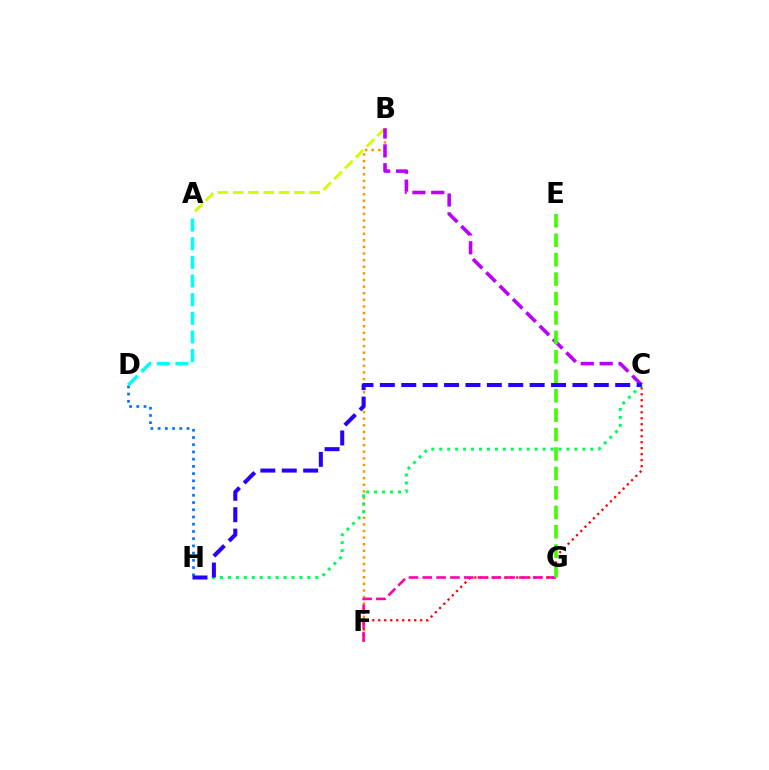{('B', 'F'): [{'color': '#ff9400', 'line_style': 'dotted', 'thickness': 1.79}], ('D', 'H'): [{'color': '#0074ff', 'line_style': 'dotted', 'thickness': 1.96}], ('A', 'B'): [{'color': '#d1ff00', 'line_style': 'dashed', 'thickness': 2.07}], ('C', 'F'): [{'color': '#ff0000', 'line_style': 'dotted', 'thickness': 1.63}], ('B', 'C'): [{'color': '#b900ff', 'line_style': 'dashed', 'thickness': 2.56}], ('C', 'H'): [{'color': '#00ff5c', 'line_style': 'dotted', 'thickness': 2.16}, {'color': '#2500ff', 'line_style': 'dashed', 'thickness': 2.91}], ('F', 'G'): [{'color': '#ff00ac', 'line_style': 'dashed', 'thickness': 1.88}], ('A', 'D'): [{'color': '#00fff6', 'line_style': 'dashed', 'thickness': 2.53}], ('E', 'G'): [{'color': '#3dff00', 'line_style': 'dashed', 'thickness': 2.64}]}